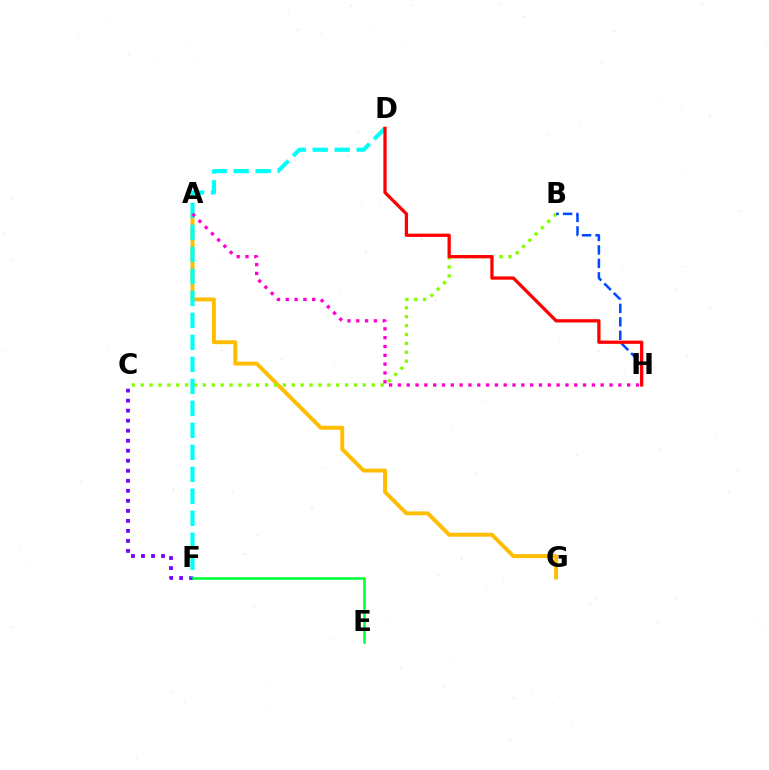{('A', 'G'): [{'color': '#ffbd00', 'line_style': 'solid', 'thickness': 2.81}], ('B', 'C'): [{'color': '#84ff00', 'line_style': 'dotted', 'thickness': 2.41}], ('B', 'H'): [{'color': '#004bff', 'line_style': 'dashed', 'thickness': 1.83}], ('C', 'F'): [{'color': '#7200ff', 'line_style': 'dotted', 'thickness': 2.72}], ('D', 'F'): [{'color': '#00fff6', 'line_style': 'dashed', 'thickness': 2.99}], ('A', 'H'): [{'color': '#ff00cf', 'line_style': 'dotted', 'thickness': 2.4}], ('D', 'H'): [{'color': '#ff0000', 'line_style': 'solid', 'thickness': 2.35}], ('E', 'F'): [{'color': '#00ff39', 'line_style': 'solid', 'thickness': 1.84}]}